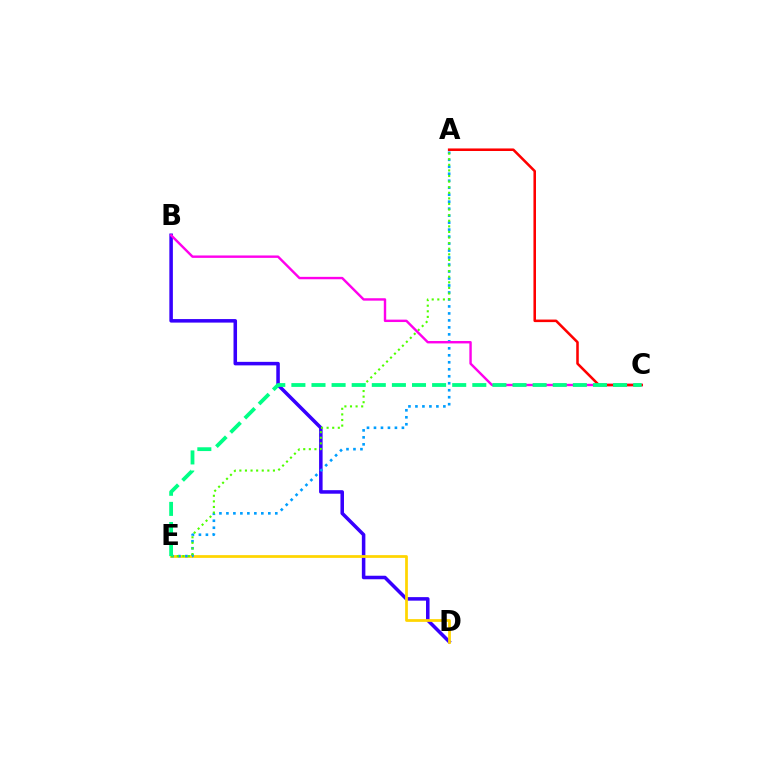{('B', 'D'): [{'color': '#3700ff', 'line_style': 'solid', 'thickness': 2.54}], ('D', 'E'): [{'color': '#ffd500', 'line_style': 'solid', 'thickness': 1.98}], ('A', 'E'): [{'color': '#009eff', 'line_style': 'dotted', 'thickness': 1.9}, {'color': '#4fff00', 'line_style': 'dotted', 'thickness': 1.52}], ('B', 'C'): [{'color': '#ff00ed', 'line_style': 'solid', 'thickness': 1.74}], ('A', 'C'): [{'color': '#ff0000', 'line_style': 'solid', 'thickness': 1.84}], ('C', 'E'): [{'color': '#00ff86', 'line_style': 'dashed', 'thickness': 2.73}]}